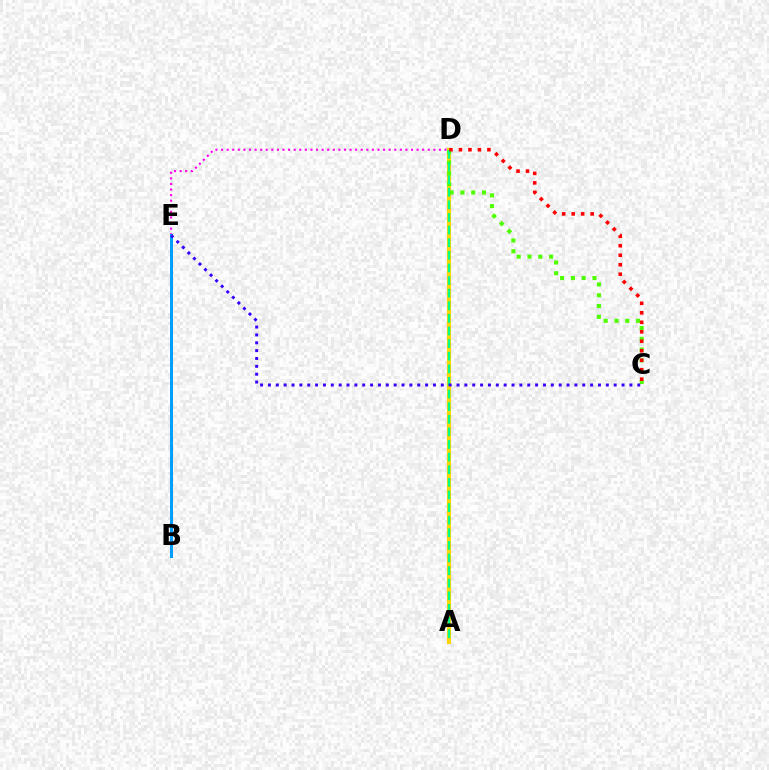{('D', 'E'): [{'color': '#ff00ed', 'line_style': 'dotted', 'thickness': 1.52}], ('B', 'E'): [{'color': '#009eff', 'line_style': 'solid', 'thickness': 2.15}], ('A', 'D'): [{'color': '#ffd500', 'line_style': 'solid', 'thickness': 2.98}, {'color': '#00ff86', 'line_style': 'dashed', 'thickness': 1.71}], ('C', 'D'): [{'color': '#4fff00', 'line_style': 'dotted', 'thickness': 2.93}, {'color': '#ff0000', 'line_style': 'dotted', 'thickness': 2.58}], ('C', 'E'): [{'color': '#3700ff', 'line_style': 'dotted', 'thickness': 2.13}]}